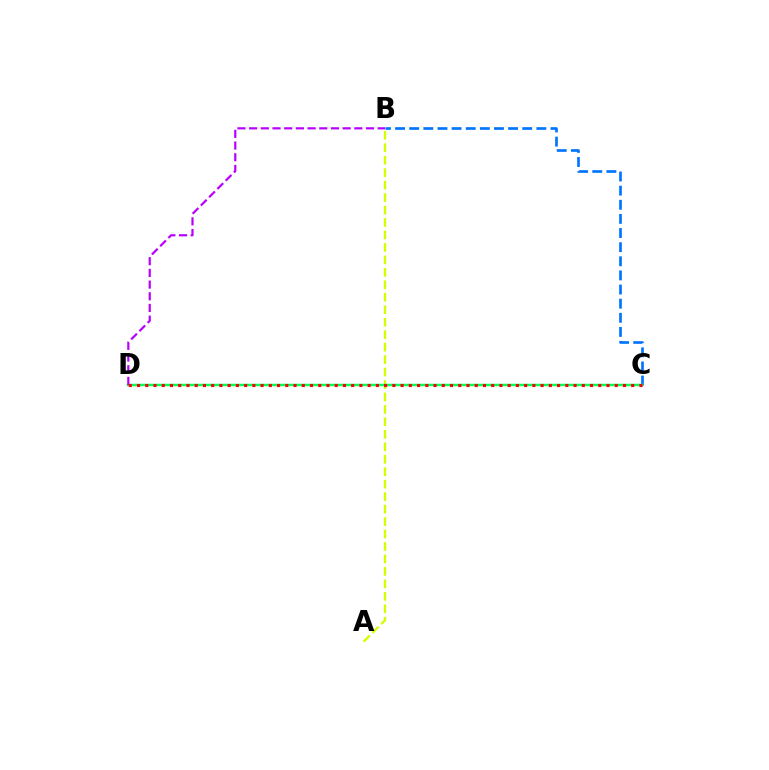{('A', 'B'): [{'color': '#d1ff00', 'line_style': 'dashed', 'thickness': 1.69}], ('B', 'C'): [{'color': '#0074ff', 'line_style': 'dashed', 'thickness': 1.92}], ('C', 'D'): [{'color': '#00ff5c', 'line_style': 'solid', 'thickness': 1.78}, {'color': '#ff0000', 'line_style': 'dotted', 'thickness': 2.24}], ('B', 'D'): [{'color': '#b900ff', 'line_style': 'dashed', 'thickness': 1.59}]}